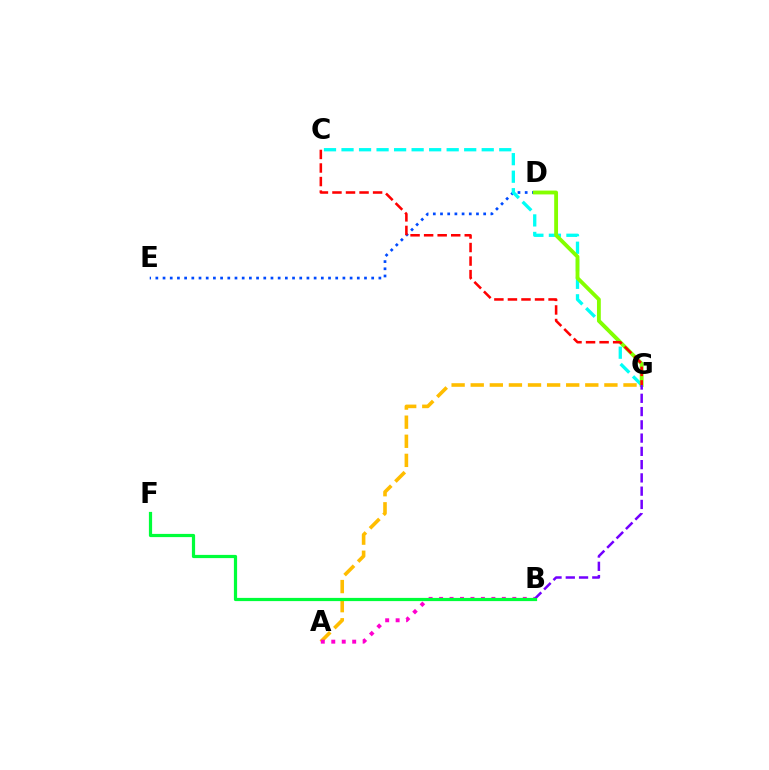{('A', 'G'): [{'color': '#ffbd00', 'line_style': 'dashed', 'thickness': 2.59}], ('A', 'B'): [{'color': '#ff00cf', 'line_style': 'dotted', 'thickness': 2.84}], ('D', 'E'): [{'color': '#004bff', 'line_style': 'dotted', 'thickness': 1.95}], ('C', 'G'): [{'color': '#00fff6', 'line_style': 'dashed', 'thickness': 2.38}, {'color': '#ff0000', 'line_style': 'dashed', 'thickness': 1.84}], ('D', 'G'): [{'color': '#84ff00', 'line_style': 'solid', 'thickness': 2.76}], ('B', 'G'): [{'color': '#7200ff', 'line_style': 'dashed', 'thickness': 1.8}], ('B', 'F'): [{'color': '#00ff39', 'line_style': 'solid', 'thickness': 2.31}]}